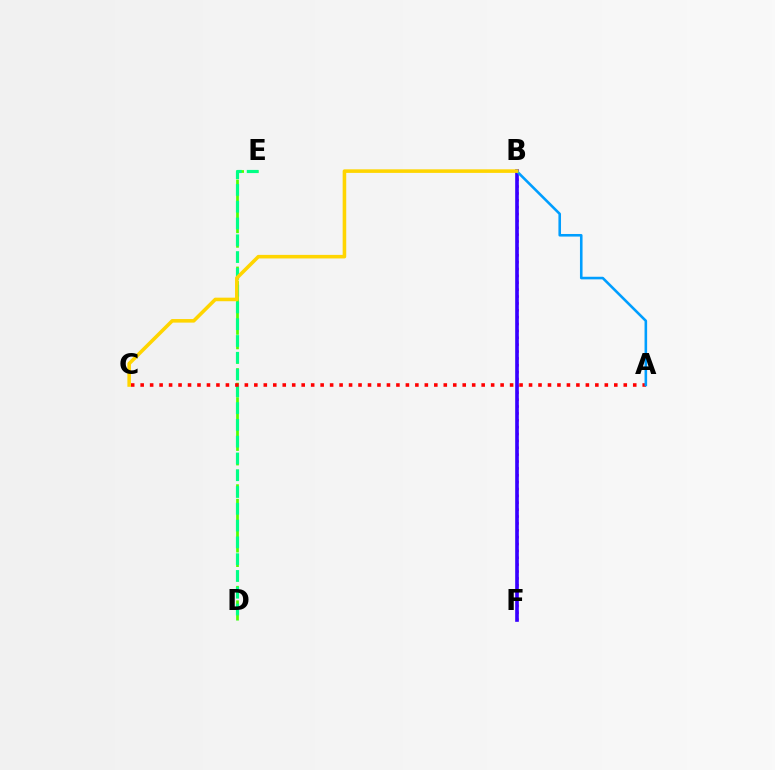{('D', 'E'): [{'color': '#4fff00', 'line_style': 'dashed', 'thickness': 1.97}, {'color': '#00ff86', 'line_style': 'dashed', 'thickness': 2.28}], ('A', 'C'): [{'color': '#ff0000', 'line_style': 'dotted', 'thickness': 2.57}], ('B', 'F'): [{'color': '#ff00ed', 'line_style': 'dotted', 'thickness': 1.87}, {'color': '#3700ff', 'line_style': 'solid', 'thickness': 2.62}], ('A', 'B'): [{'color': '#009eff', 'line_style': 'solid', 'thickness': 1.86}], ('B', 'C'): [{'color': '#ffd500', 'line_style': 'solid', 'thickness': 2.57}]}